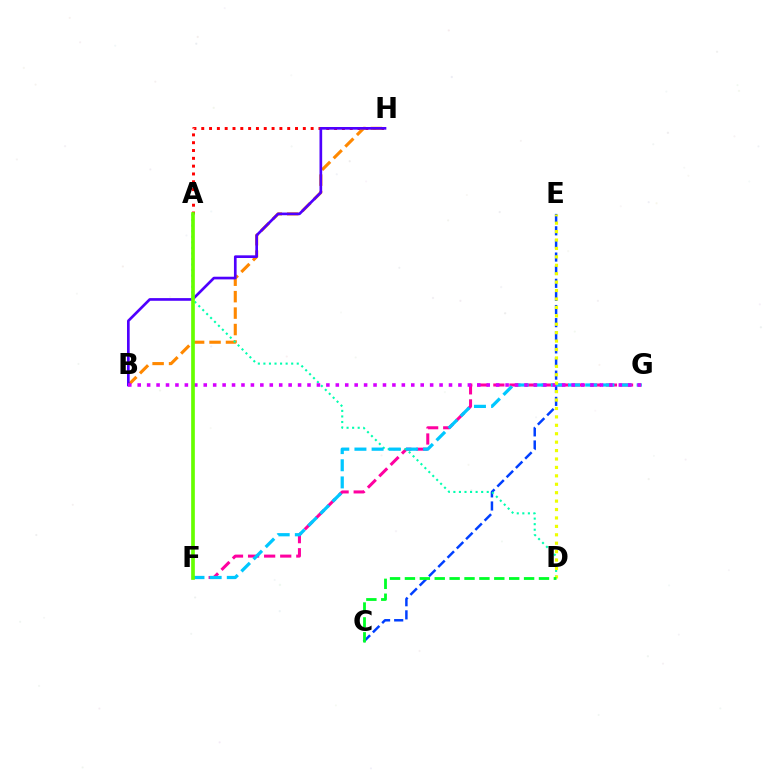{('A', 'H'): [{'color': '#ff0000', 'line_style': 'dotted', 'thickness': 2.12}], ('B', 'H'): [{'color': '#ff8800', 'line_style': 'dashed', 'thickness': 2.23}, {'color': '#4f00ff', 'line_style': 'solid', 'thickness': 1.92}], ('C', 'E'): [{'color': '#003fff', 'line_style': 'dashed', 'thickness': 1.78}], ('F', 'G'): [{'color': '#ff00a0', 'line_style': 'dashed', 'thickness': 2.18}, {'color': '#00c7ff', 'line_style': 'dashed', 'thickness': 2.33}], ('A', 'D'): [{'color': '#00ffaf', 'line_style': 'dotted', 'thickness': 1.51}], ('B', 'G'): [{'color': '#d600ff', 'line_style': 'dotted', 'thickness': 2.56}], ('D', 'E'): [{'color': '#eeff00', 'line_style': 'dotted', 'thickness': 2.29}], ('C', 'D'): [{'color': '#00ff27', 'line_style': 'dashed', 'thickness': 2.02}], ('A', 'F'): [{'color': '#66ff00', 'line_style': 'solid', 'thickness': 2.65}]}